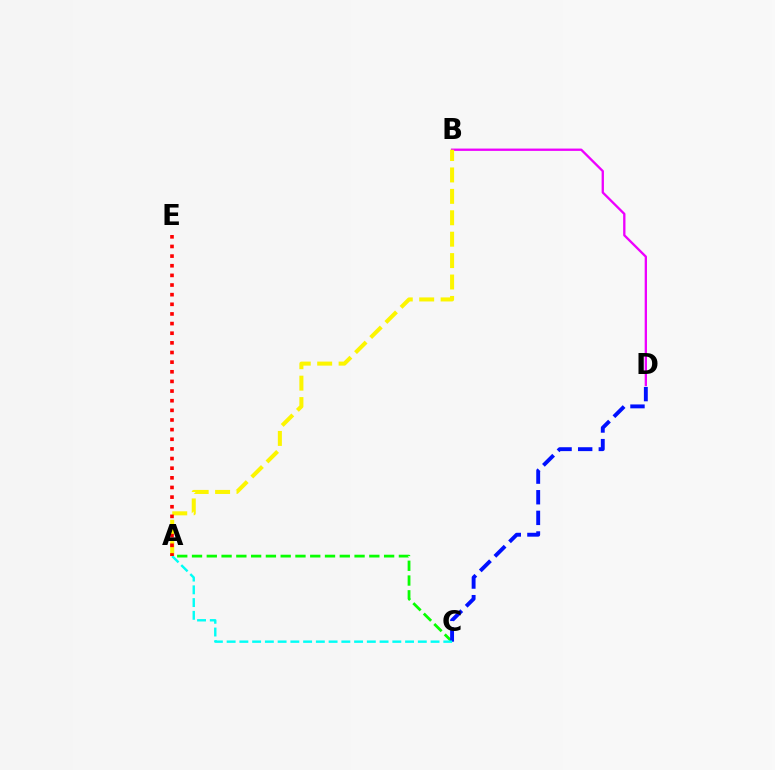{('B', 'D'): [{'color': '#ee00ff', 'line_style': 'solid', 'thickness': 1.67}], ('A', 'C'): [{'color': '#08ff00', 'line_style': 'dashed', 'thickness': 2.01}, {'color': '#00fff6', 'line_style': 'dashed', 'thickness': 1.73}], ('C', 'D'): [{'color': '#0010ff', 'line_style': 'dashed', 'thickness': 2.8}], ('A', 'B'): [{'color': '#fcf500', 'line_style': 'dashed', 'thickness': 2.91}], ('A', 'E'): [{'color': '#ff0000', 'line_style': 'dotted', 'thickness': 2.62}]}